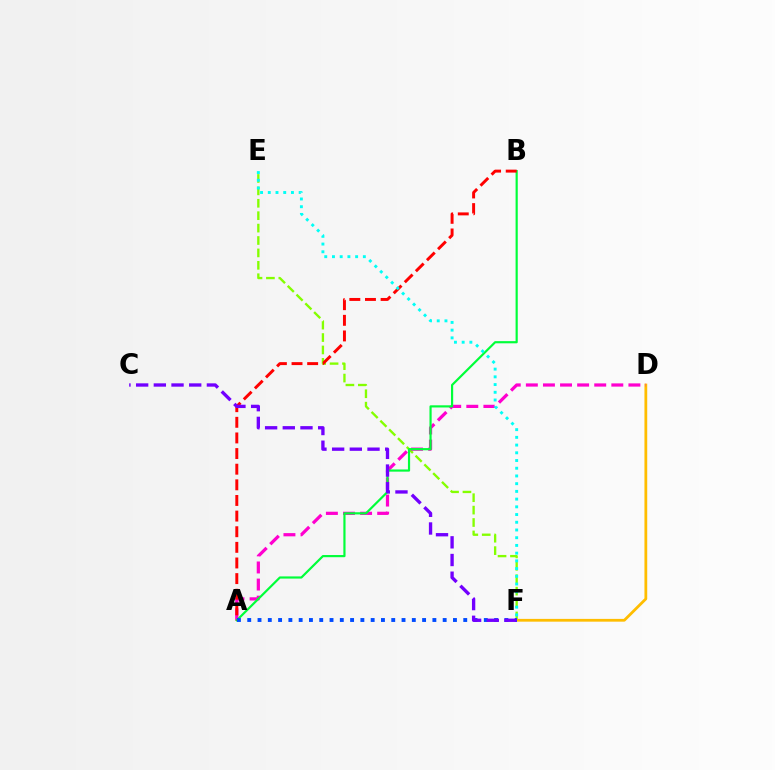{('E', 'F'): [{'color': '#84ff00', 'line_style': 'dashed', 'thickness': 1.69}, {'color': '#00fff6', 'line_style': 'dotted', 'thickness': 2.1}], ('D', 'F'): [{'color': '#ffbd00', 'line_style': 'solid', 'thickness': 2.0}], ('A', 'D'): [{'color': '#ff00cf', 'line_style': 'dashed', 'thickness': 2.32}], ('A', 'B'): [{'color': '#00ff39', 'line_style': 'solid', 'thickness': 1.57}, {'color': '#ff0000', 'line_style': 'dashed', 'thickness': 2.12}], ('A', 'F'): [{'color': '#004bff', 'line_style': 'dotted', 'thickness': 2.79}], ('C', 'F'): [{'color': '#7200ff', 'line_style': 'dashed', 'thickness': 2.4}]}